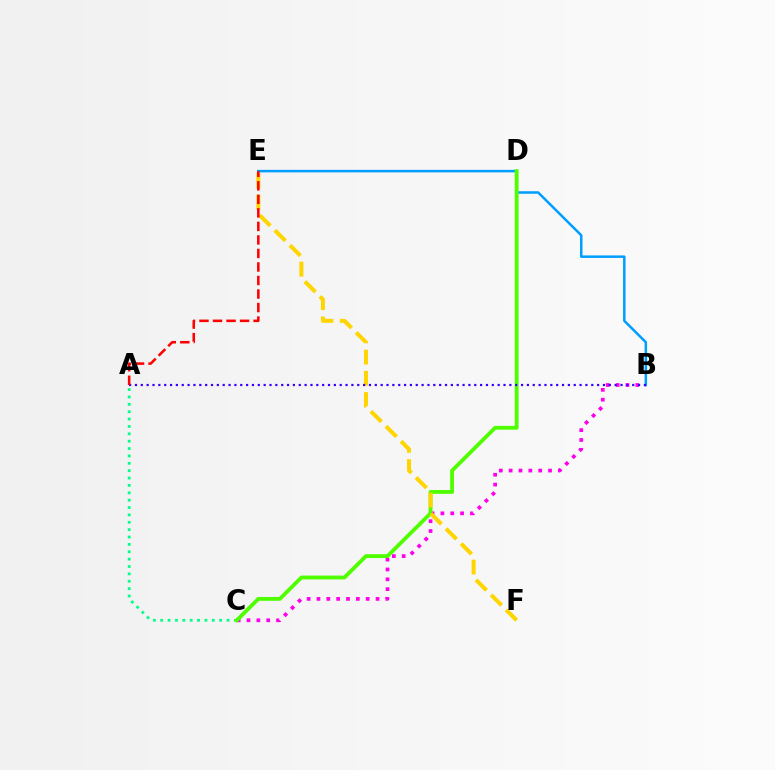{('B', 'C'): [{'color': '#ff00ed', 'line_style': 'dotted', 'thickness': 2.68}], ('B', 'E'): [{'color': '#009eff', 'line_style': 'solid', 'thickness': 1.8}], ('A', 'C'): [{'color': '#00ff86', 'line_style': 'dotted', 'thickness': 2.0}], ('C', 'D'): [{'color': '#4fff00', 'line_style': 'solid', 'thickness': 2.76}], ('E', 'F'): [{'color': '#ffd500', 'line_style': 'dashed', 'thickness': 2.88}], ('A', 'B'): [{'color': '#3700ff', 'line_style': 'dotted', 'thickness': 1.59}], ('A', 'E'): [{'color': '#ff0000', 'line_style': 'dashed', 'thickness': 1.84}]}